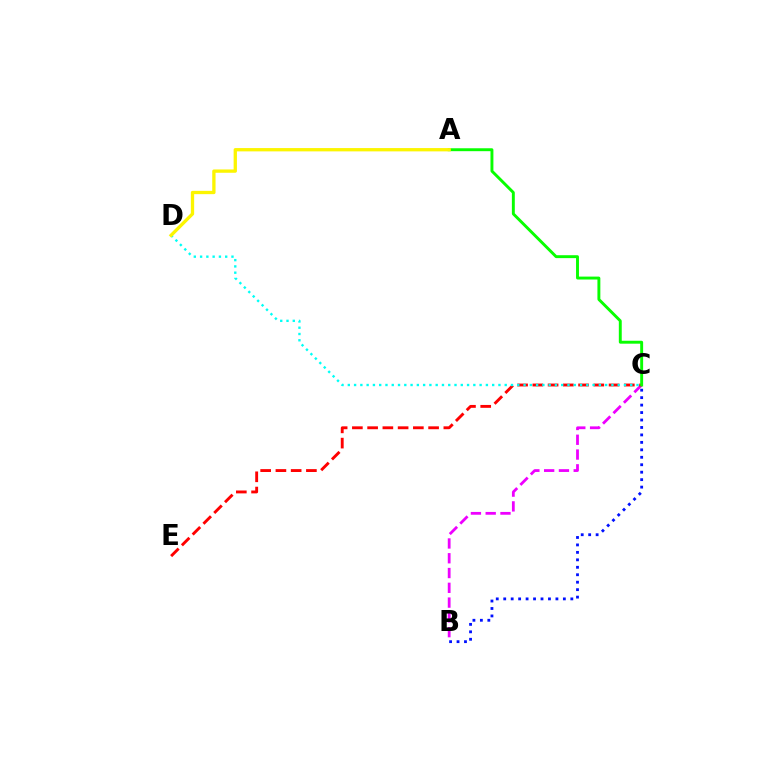{('B', 'C'): [{'color': '#ee00ff', 'line_style': 'dashed', 'thickness': 2.01}, {'color': '#0010ff', 'line_style': 'dotted', 'thickness': 2.03}], ('C', 'E'): [{'color': '#ff0000', 'line_style': 'dashed', 'thickness': 2.07}], ('A', 'C'): [{'color': '#08ff00', 'line_style': 'solid', 'thickness': 2.1}], ('C', 'D'): [{'color': '#00fff6', 'line_style': 'dotted', 'thickness': 1.71}], ('A', 'D'): [{'color': '#fcf500', 'line_style': 'solid', 'thickness': 2.38}]}